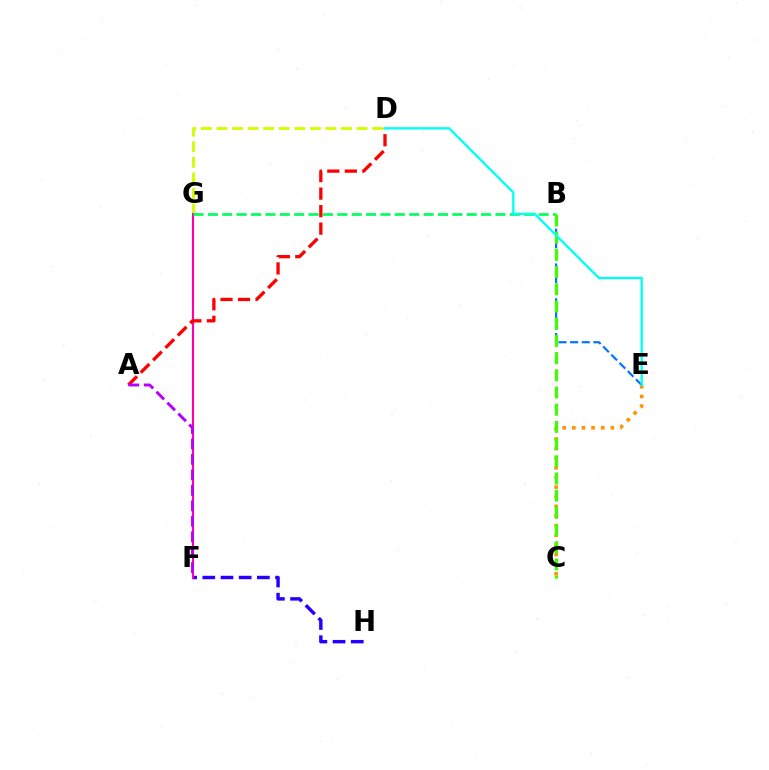{('F', 'H'): [{'color': '#2500ff', 'line_style': 'dashed', 'thickness': 2.47}], ('B', 'E'): [{'color': '#0074ff', 'line_style': 'dashed', 'thickness': 1.58}], ('C', 'E'): [{'color': '#ff9400', 'line_style': 'dotted', 'thickness': 2.62}], ('D', 'G'): [{'color': '#d1ff00', 'line_style': 'dashed', 'thickness': 2.12}], ('F', 'G'): [{'color': '#ff00ac', 'line_style': 'solid', 'thickness': 1.52}], ('B', 'G'): [{'color': '#00ff5c', 'line_style': 'dashed', 'thickness': 1.95}], ('B', 'C'): [{'color': '#3dff00', 'line_style': 'dashed', 'thickness': 2.34}], ('A', 'D'): [{'color': '#ff0000', 'line_style': 'dashed', 'thickness': 2.38}], ('D', 'E'): [{'color': '#00fff6', 'line_style': 'solid', 'thickness': 1.68}], ('A', 'F'): [{'color': '#b900ff', 'line_style': 'dashed', 'thickness': 2.1}]}